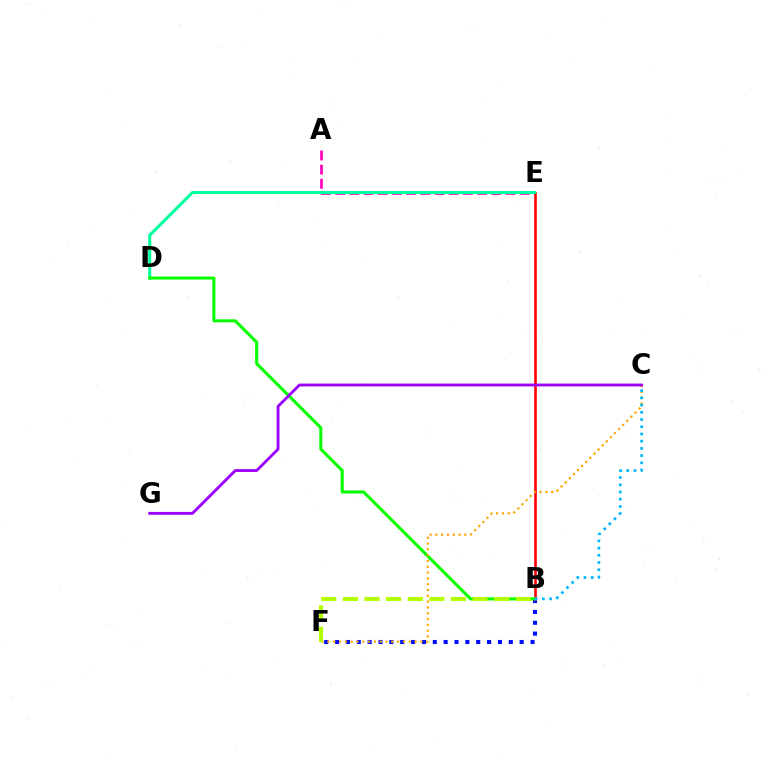{('B', 'F'): [{'color': '#0010ff', 'line_style': 'dotted', 'thickness': 2.95}, {'color': '#b3ff00', 'line_style': 'dashed', 'thickness': 2.94}], ('A', 'E'): [{'color': '#ff00bd', 'line_style': 'dashed', 'thickness': 1.93}], ('B', 'E'): [{'color': '#ff0000', 'line_style': 'solid', 'thickness': 1.89}], ('D', 'E'): [{'color': '#00ff9d', 'line_style': 'solid', 'thickness': 2.2}], ('B', 'D'): [{'color': '#08ff00', 'line_style': 'solid', 'thickness': 2.2}], ('C', 'F'): [{'color': '#ffa500', 'line_style': 'dotted', 'thickness': 1.58}], ('B', 'C'): [{'color': '#00b5ff', 'line_style': 'dotted', 'thickness': 1.96}], ('C', 'G'): [{'color': '#9b00ff', 'line_style': 'solid', 'thickness': 2.05}]}